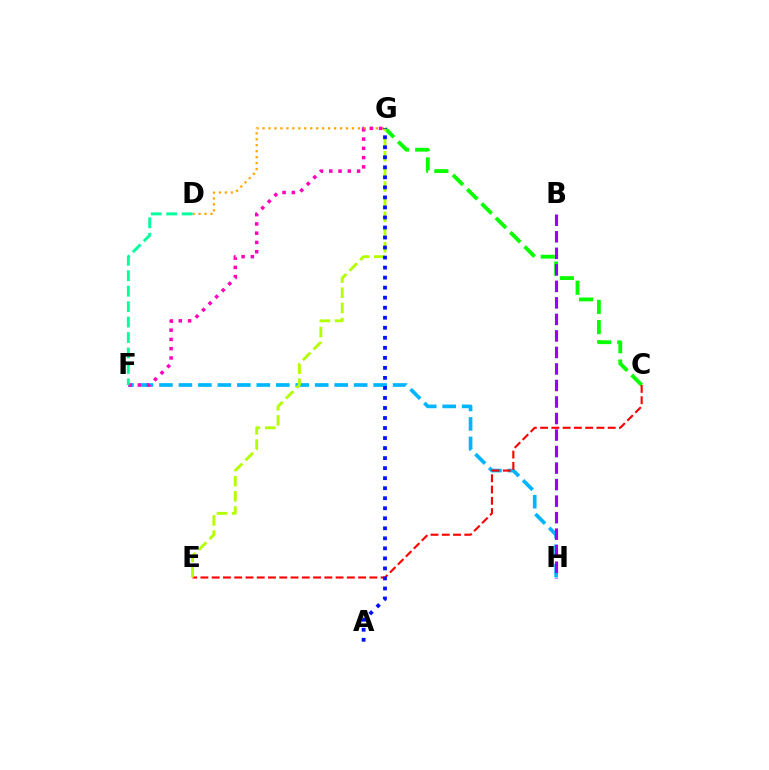{('F', 'H'): [{'color': '#00b5ff', 'line_style': 'dashed', 'thickness': 2.65}], ('D', 'G'): [{'color': '#ffa500', 'line_style': 'dotted', 'thickness': 1.62}], ('C', 'G'): [{'color': '#08ff00', 'line_style': 'dashed', 'thickness': 2.75}], ('C', 'E'): [{'color': '#ff0000', 'line_style': 'dashed', 'thickness': 1.53}], ('B', 'H'): [{'color': '#9b00ff', 'line_style': 'dashed', 'thickness': 2.24}], ('F', 'G'): [{'color': '#ff00bd', 'line_style': 'dotted', 'thickness': 2.52}], ('E', 'G'): [{'color': '#b3ff00', 'line_style': 'dashed', 'thickness': 2.06}], ('D', 'F'): [{'color': '#00ff9d', 'line_style': 'dashed', 'thickness': 2.1}], ('A', 'G'): [{'color': '#0010ff', 'line_style': 'dotted', 'thickness': 2.72}]}